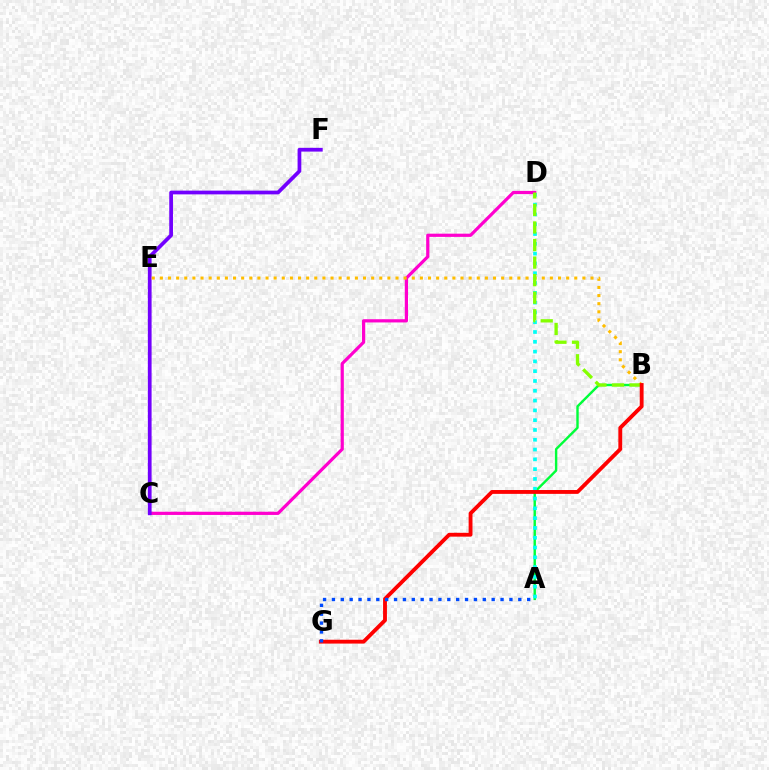{('C', 'D'): [{'color': '#ff00cf', 'line_style': 'solid', 'thickness': 2.31}], ('C', 'F'): [{'color': '#7200ff', 'line_style': 'solid', 'thickness': 2.69}], ('A', 'B'): [{'color': '#00ff39', 'line_style': 'solid', 'thickness': 1.73}], ('B', 'E'): [{'color': '#ffbd00', 'line_style': 'dotted', 'thickness': 2.21}], ('A', 'D'): [{'color': '#00fff6', 'line_style': 'dotted', 'thickness': 2.66}], ('B', 'D'): [{'color': '#84ff00', 'line_style': 'dashed', 'thickness': 2.39}], ('B', 'G'): [{'color': '#ff0000', 'line_style': 'solid', 'thickness': 2.77}], ('A', 'G'): [{'color': '#004bff', 'line_style': 'dotted', 'thickness': 2.41}]}